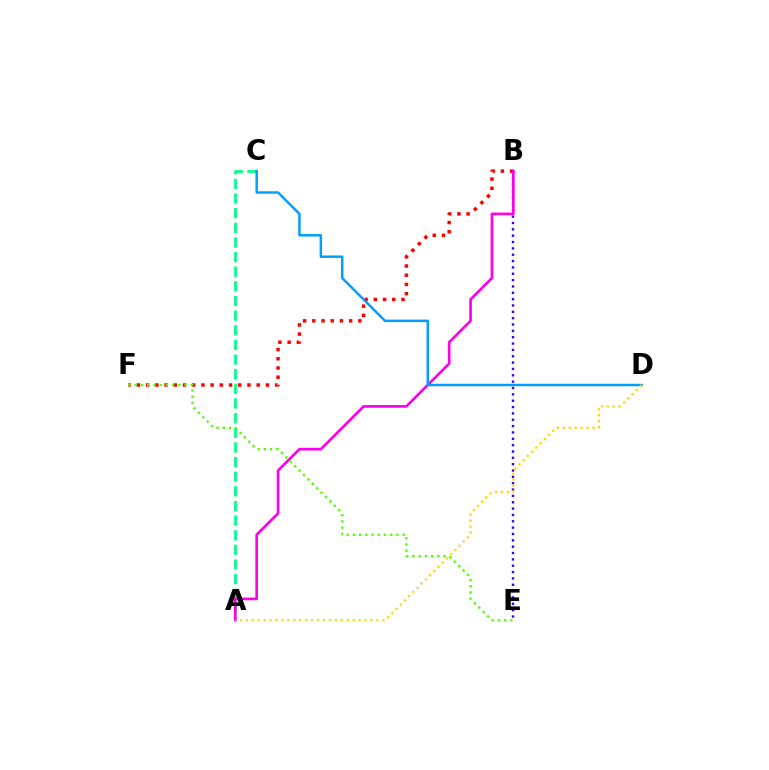{('A', 'C'): [{'color': '#00ff86', 'line_style': 'dashed', 'thickness': 1.99}], ('B', 'E'): [{'color': '#3700ff', 'line_style': 'dotted', 'thickness': 1.72}], ('B', 'F'): [{'color': '#ff0000', 'line_style': 'dotted', 'thickness': 2.5}], ('A', 'B'): [{'color': '#ff00ed', 'line_style': 'solid', 'thickness': 1.92}], ('C', 'D'): [{'color': '#009eff', 'line_style': 'solid', 'thickness': 1.77}], ('E', 'F'): [{'color': '#4fff00', 'line_style': 'dotted', 'thickness': 1.69}], ('A', 'D'): [{'color': '#ffd500', 'line_style': 'dotted', 'thickness': 1.61}]}